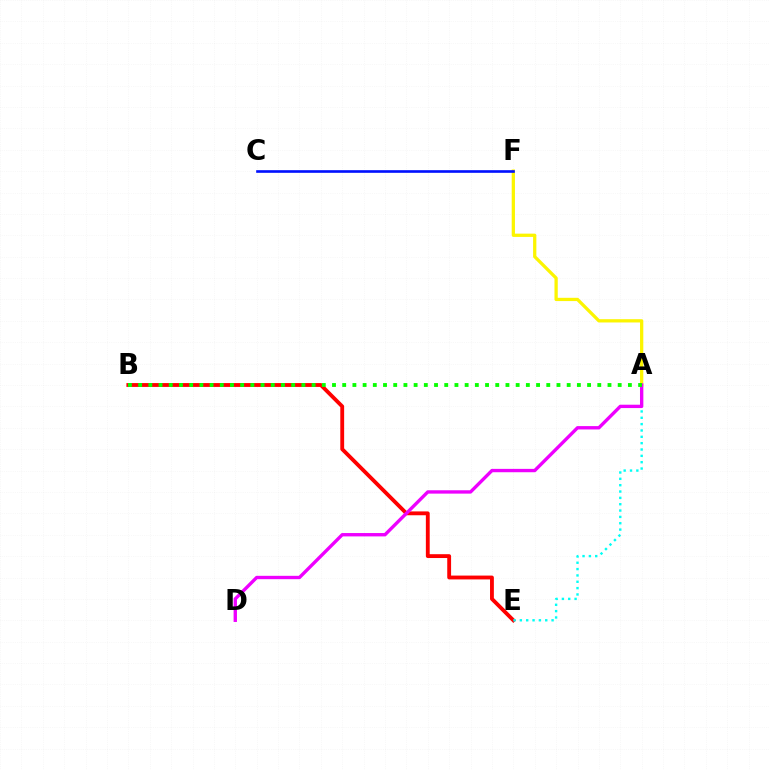{('A', 'F'): [{'color': '#fcf500', 'line_style': 'solid', 'thickness': 2.35}], ('B', 'E'): [{'color': '#ff0000', 'line_style': 'solid', 'thickness': 2.77}], ('A', 'E'): [{'color': '#00fff6', 'line_style': 'dotted', 'thickness': 1.72}], ('A', 'D'): [{'color': '#ee00ff', 'line_style': 'solid', 'thickness': 2.42}], ('A', 'B'): [{'color': '#08ff00', 'line_style': 'dotted', 'thickness': 2.77}], ('C', 'F'): [{'color': '#0010ff', 'line_style': 'solid', 'thickness': 1.9}]}